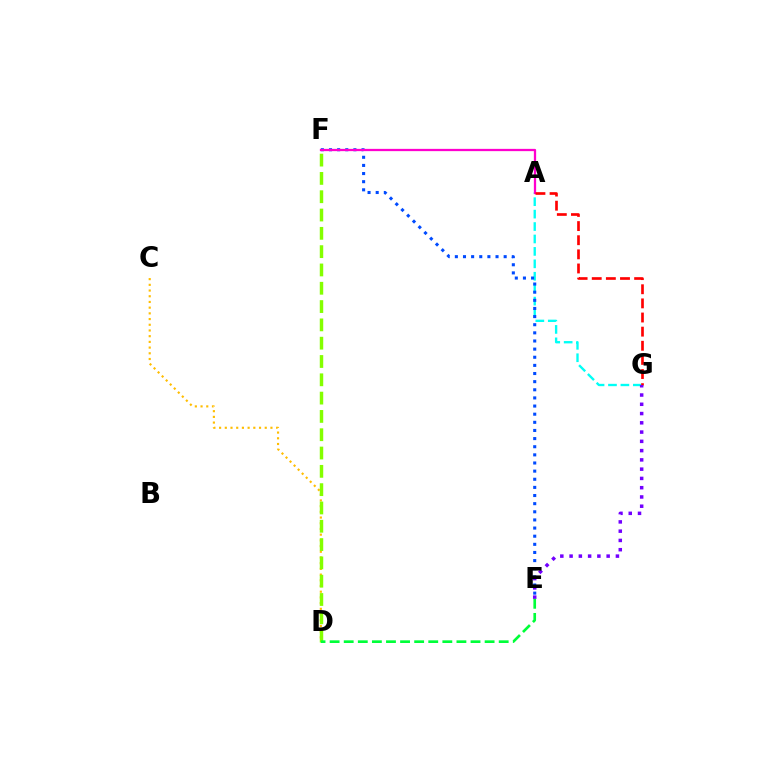{('C', 'D'): [{'color': '#ffbd00', 'line_style': 'dotted', 'thickness': 1.55}], ('A', 'G'): [{'color': '#00fff6', 'line_style': 'dashed', 'thickness': 1.69}, {'color': '#ff0000', 'line_style': 'dashed', 'thickness': 1.92}], ('E', 'F'): [{'color': '#004bff', 'line_style': 'dotted', 'thickness': 2.21}], ('A', 'F'): [{'color': '#ff00cf', 'line_style': 'solid', 'thickness': 1.64}], ('E', 'G'): [{'color': '#7200ff', 'line_style': 'dotted', 'thickness': 2.52}], ('D', 'F'): [{'color': '#84ff00', 'line_style': 'dashed', 'thickness': 2.49}], ('D', 'E'): [{'color': '#00ff39', 'line_style': 'dashed', 'thickness': 1.91}]}